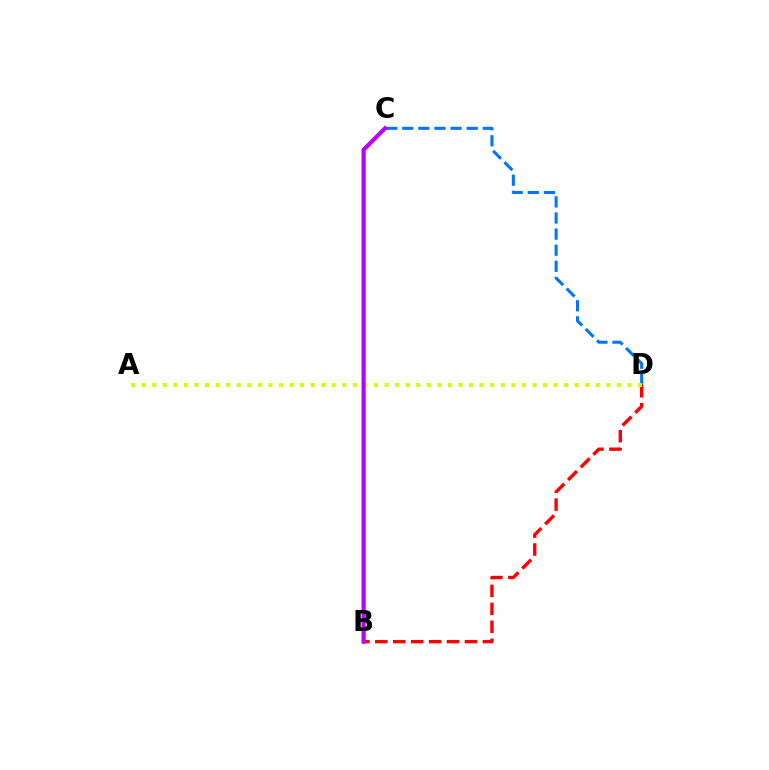{('C', 'D'): [{'color': '#0074ff', 'line_style': 'dashed', 'thickness': 2.19}], ('B', 'D'): [{'color': '#ff0000', 'line_style': 'dashed', 'thickness': 2.43}], ('A', 'D'): [{'color': '#d1ff00', 'line_style': 'dotted', 'thickness': 2.87}], ('B', 'C'): [{'color': '#00ff5c', 'line_style': 'dashed', 'thickness': 2.08}, {'color': '#b900ff', 'line_style': 'solid', 'thickness': 3.0}]}